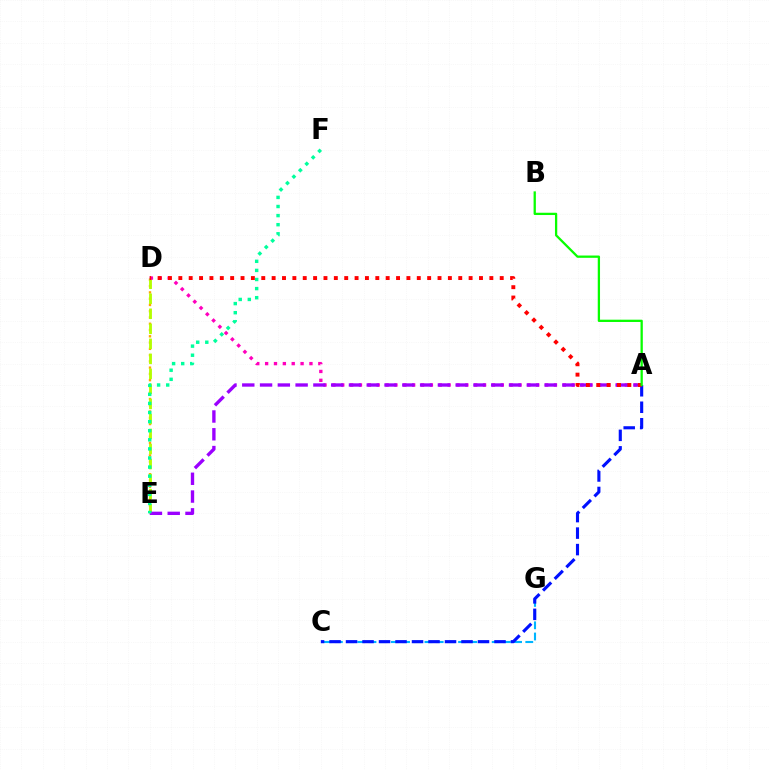{('D', 'E'): [{'color': '#ffa500', 'line_style': 'dotted', 'thickness': 1.7}, {'color': '#b3ff00', 'line_style': 'dashed', 'thickness': 2.04}], ('C', 'G'): [{'color': '#00b5ff', 'line_style': 'dashed', 'thickness': 1.52}], ('A', 'D'): [{'color': '#ff00bd', 'line_style': 'dotted', 'thickness': 2.41}, {'color': '#ff0000', 'line_style': 'dotted', 'thickness': 2.82}], ('A', 'E'): [{'color': '#9b00ff', 'line_style': 'dashed', 'thickness': 2.42}], ('A', 'C'): [{'color': '#0010ff', 'line_style': 'dashed', 'thickness': 2.24}], ('E', 'F'): [{'color': '#00ff9d', 'line_style': 'dotted', 'thickness': 2.47}], ('A', 'B'): [{'color': '#08ff00', 'line_style': 'solid', 'thickness': 1.65}]}